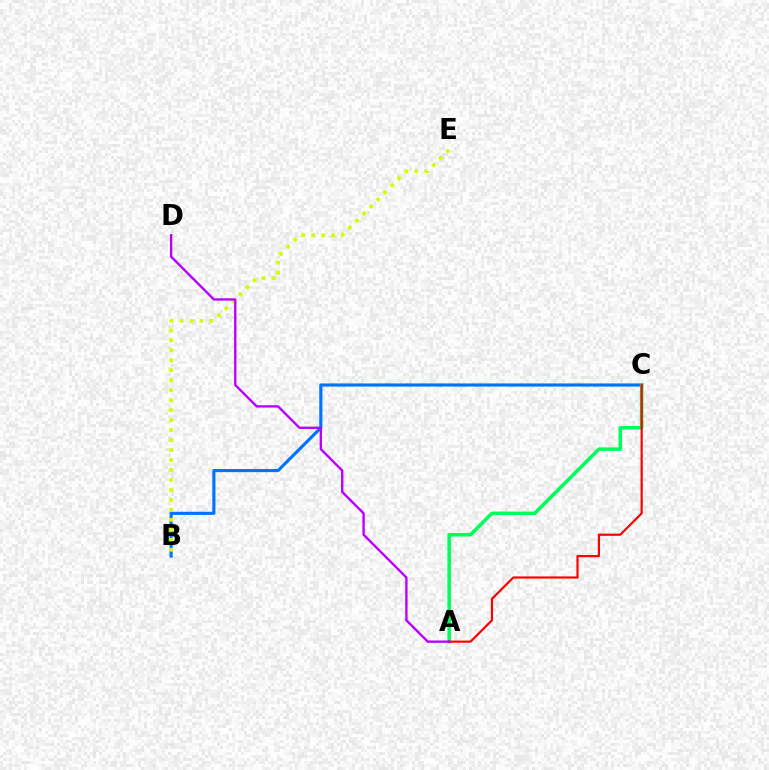{('B', 'C'): [{'color': '#0074ff', 'line_style': 'solid', 'thickness': 2.26}], ('B', 'E'): [{'color': '#d1ff00', 'line_style': 'dotted', 'thickness': 2.71}], ('A', 'C'): [{'color': '#00ff5c', 'line_style': 'solid', 'thickness': 2.55}, {'color': '#ff0000', 'line_style': 'solid', 'thickness': 1.57}], ('A', 'D'): [{'color': '#b900ff', 'line_style': 'solid', 'thickness': 1.69}]}